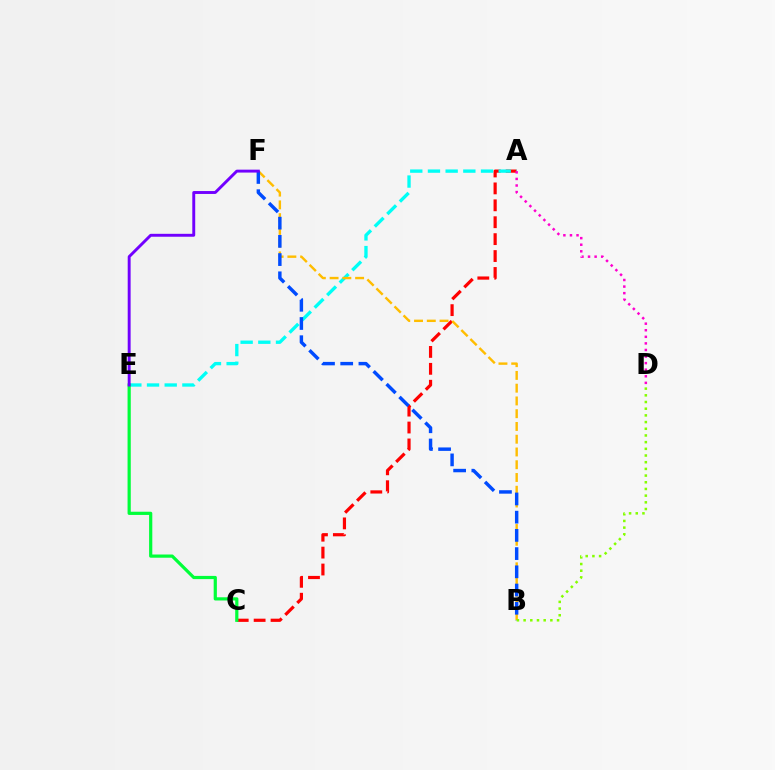{('A', 'C'): [{'color': '#ff0000', 'line_style': 'dashed', 'thickness': 2.3}], ('A', 'E'): [{'color': '#00fff6', 'line_style': 'dashed', 'thickness': 2.4}], ('B', 'F'): [{'color': '#ffbd00', 'line_style': 'dashed', 'thickness': 1.73}, {'color': '#004bff', 'line_style': 'dashed', 'thickness': 2.47}], ('C', 'E'): [{'color': '#00ff39', 'line_style': 'solid', 'thickness': 2.31}], ('E', 'F'): [{'color': '#7200ff', 'line_style': 'solid', 'thickness': 2.1}], ('B', 'D'): [{'color': '#84ff00', 'line_style': 'dotted', 'thickness': 1.82}], ('A', 'D'): [{'color': '#ff00cf', 'line_style': 'dotted', 'thickness': 1.79}]}